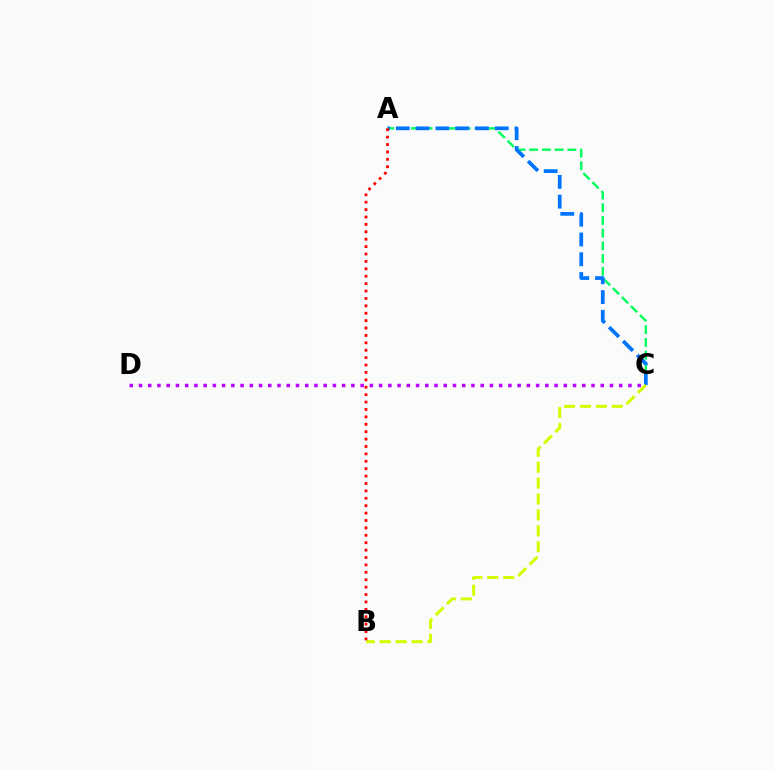{('C', 'D'): [{'color': '#b900ff', 'line_style': 'dotted', 'thickness': 2.51}], ('A', 'C'): [{'color': '#00ff5c', 'line_style': 'dashed', 'thickness': 1.73}, {'color': '#0074ff', 'line_style': 'dashed', 'thickness': 2.69}], ('B', 'C'): [{'color': '#d1ff00', 'line_style': 'dashed', 'thickness': 2.16}], ('A', 'B'): [{'color': '#ff0000', 'line_style': 'dotted', 'thickness': 2.01}]}